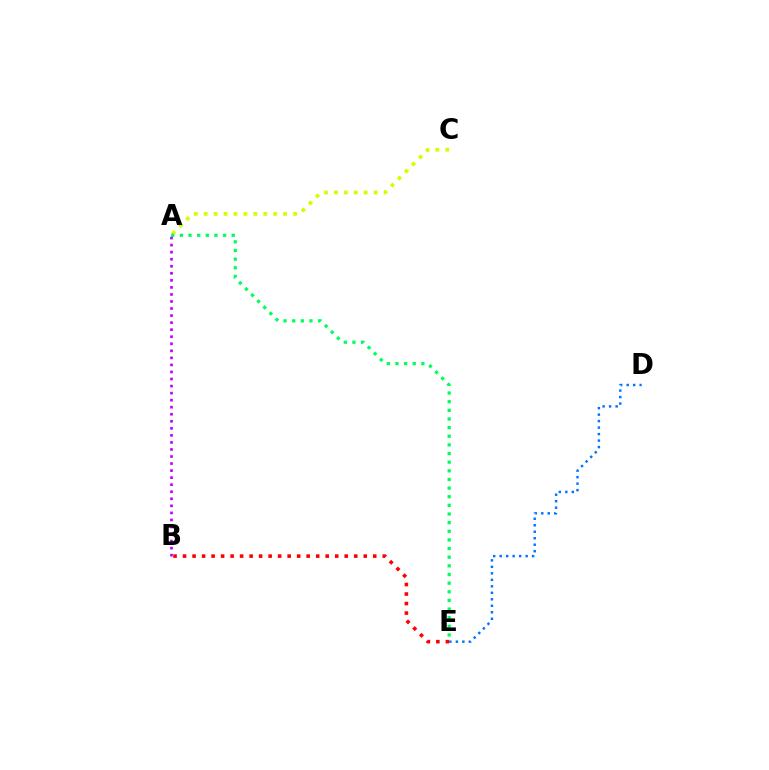{('A', 'C'): [{'color': '#d1ff00', 'line_style': 'dotted', 'thickness': 2.7}], ('D', 'E'): [{'color': '#0074ff', 'line_style': 'dotted', 'thickness': 1.76}], ('A', 'E'): [{'color': '#00ff5c', 'line_style': 'dotted', 'thickness': 2.35}], ('B', 'E'): [{'color': '#ff0000', 'line_style': 'dotted', 'thickness': 2.58}], ('A', 'B'): [{'color': '#b900ff', 'line_style': 'dotted', 'thickness': 1.91}]}